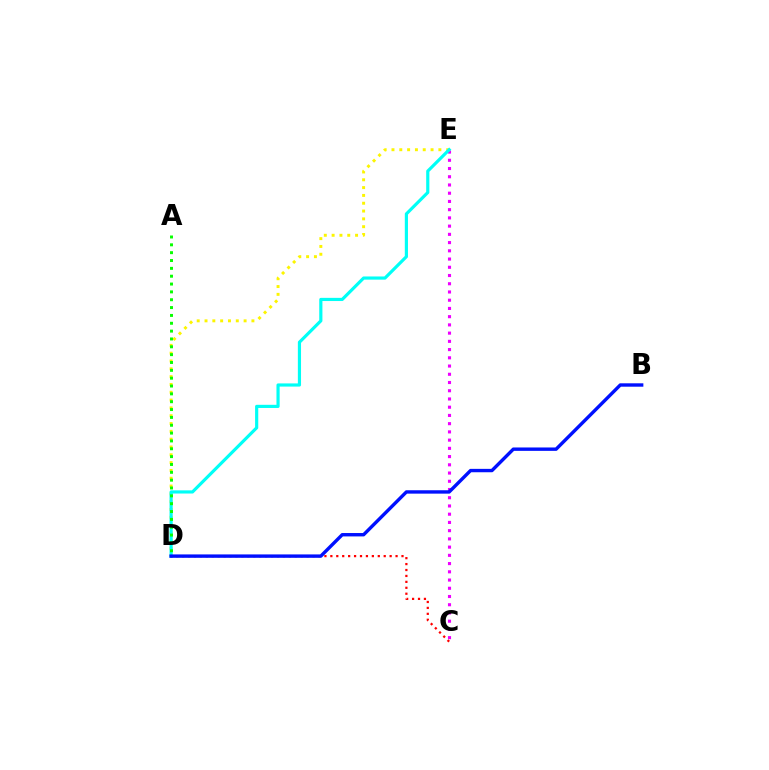{('C', 'E'): [{'color': '#ee00ff', 'line_style': 'dotted', 'thickness': 2.24}], ('D', 'E'): [{'color': '#fcf500', 'line_style': 'dotted', 'thickness': 2.12}, {'color': '#00fff6', 'line_style': 'solid', 'thickness': 2.28}], ('C', 'D'): [{'color': '#ff0000', 'line_style': 'dotted', 'thickness': 1.61}], ('B', 'D'): [{'color': '#0010ff', 'line_style': 'solid', 'thickness': 2.44}], ('A', 'D'): [{'color': '#08ff00', 'line_style': 'dotted', 'thickness': 2.13}]}